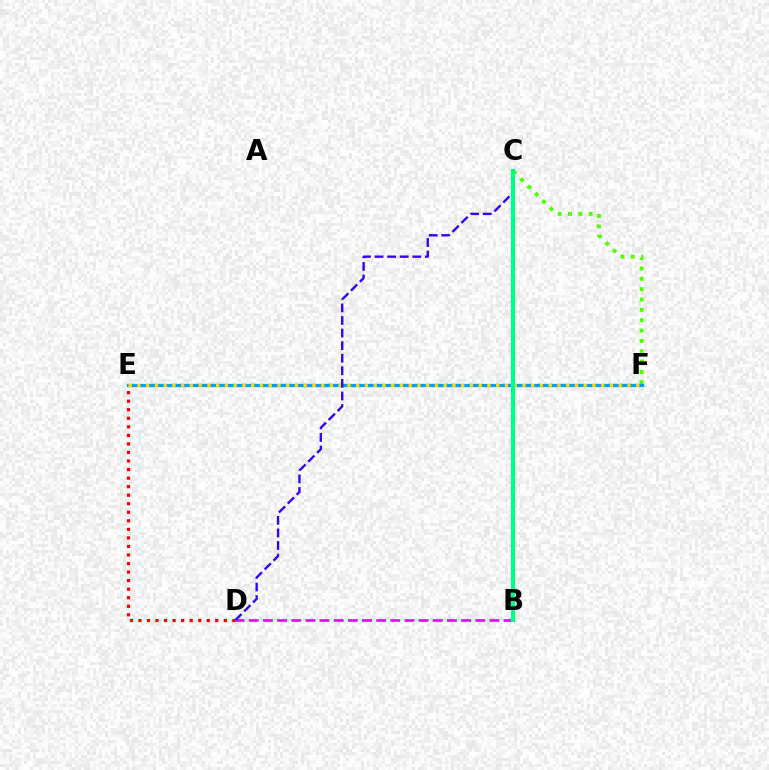{('B', 'D'): [{'color': '#ff00ed', 'line_style': 'dashed', 'thickness': 1.92}], ('C', 'F'): [{'color': '#4fff00', 'line_style': 'dotted', 'thickness': 2.81}], ('E', 'F'): [{'color': '#009eff', 'line_style': 'solid', 'thickness': 2.37}, {'color': '#ffd500', 'line_style': 'dotted', 'thickness': 2.38}], ('D', 'E'): [{'color': '#ff0000', 'line_style': 'dotted', 'thickness': 2.32}], ('C', 'D'): [{'color': '#3700ff', 'line_style': 'dashed', 'thickness': 1.71}], ('B', 'C'): [{'color': '#00ff86', 'line_style': 'solid', 'thickness': 2.96}]}